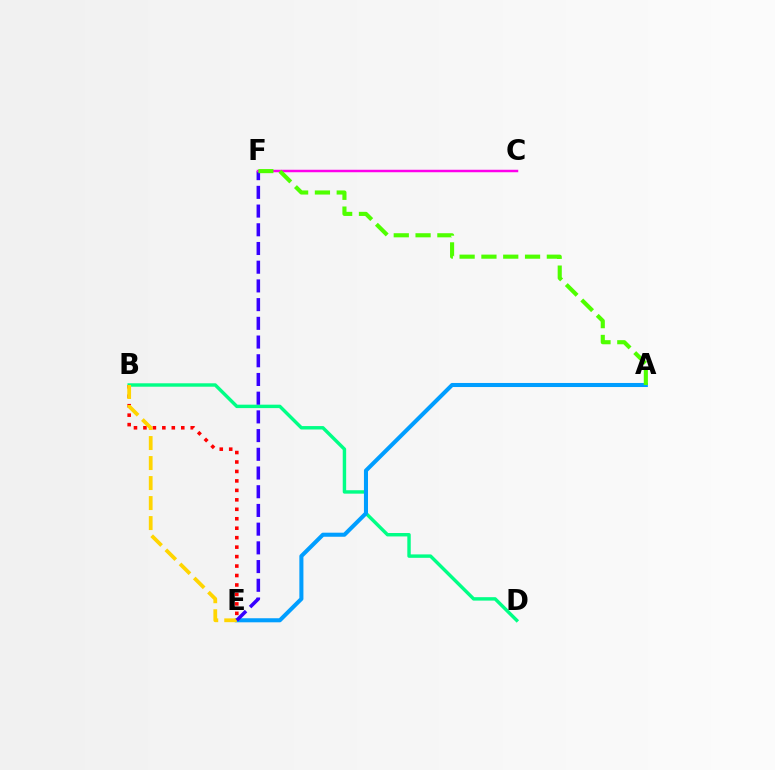{('B', 'D'): [{'color': '#00ff86', 'line_style': 'solid', 'thickness': 2.46}], ('A', 'E'): [{'color': '#009eff', 'line_style': 'solid', 'thickness': 2.92}], ('B', 'E'): [{'color': '#ff0000', 'line_style': 'dotted', 'thickness': 2.57}, {'color': '#ffd500', 'line_style': 'dashed', 'thickness': 2.72}], ('E', 'F'): [{'color': '#3700ff', 'line_style': 'dashed', 'thickness': 2.54}], ('C', 'F'): [{'color': '#ff00ed', 'line_style': 'solid', 'thickness': 1.78}], ('A', 'F'): [{'color': '#4fff00', 'line_style': 'dashed', 'thickness': 2.96}]}